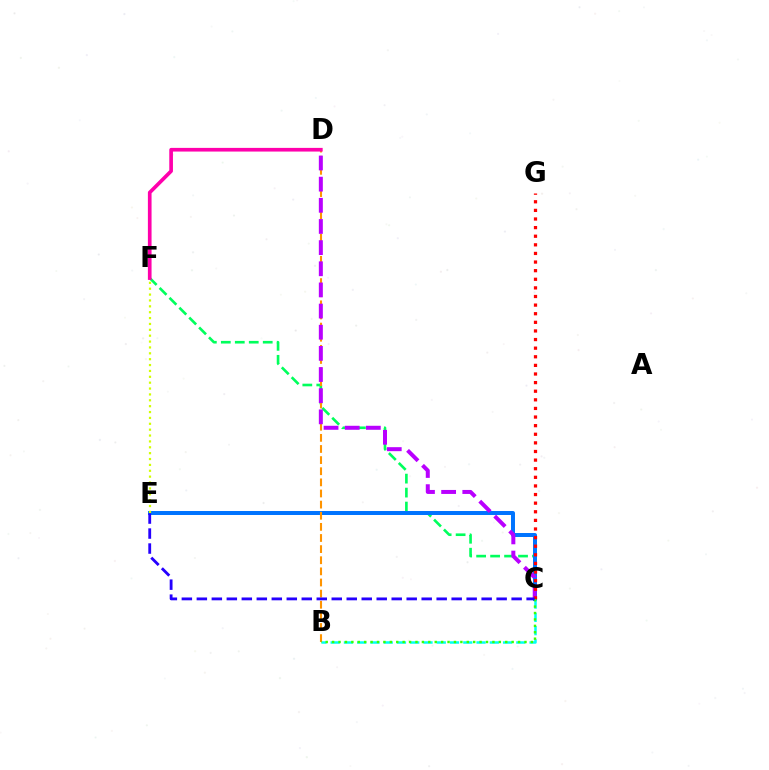{('C', 'F'): [{'color': '#00ff5c', 'line_style': 'dashed', 'thickness': 1.9}], ('C', 'E'): [{'color': '#0074ff', 'line_style': 'solid', 'thickness': 2.86}, {'color': '#2500ff', 'line_style': 'dashed', 'thickness': 2.04}], ('B', 'C'): [{'color': '#00fff6', 'line_style': 'dashed', 'thickness': 1.8}, {'color': '#3dff00', 'line_style': 'dotted', 'thickness': 1.74}], ('B', 'D'): [{'color': '#ff9400', 'line_style': 'dashed', 'thickness': 1.51}], ('C', 'D'): [{'color': '#b900ff', 'line_style': 'dashed', 'thickness': 2.87}], ('E', 'F'): [{'color': '#d1ff00', 'line_style': 'dotted', 'thickness': 1.6}], ('C', 'G'): [{'color': '#ff0000', 'line_style': 'dotted', 'thickness': 2.34}], ('D', 'F'): [{'color': '#ff00ac', 'line_style': 'solid', 'thickness': 2.64}]}